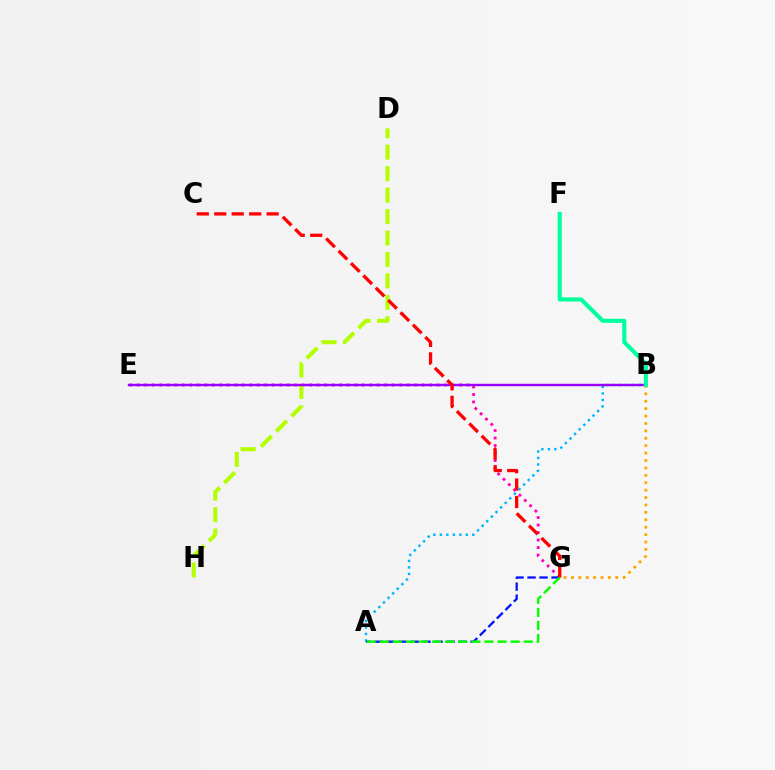{('B', 'G'): [{'color': '#ffa500', 'line_style': 'dotted', 'thickness': 2.01}], ('A', 'B'): [{'color': '#00b5ff', 'line_style': 'dotted', 'thickness': 1.76}], ('E', 'G'): [{'color': '#ff00bd', 'line_style': 'dotted', 'thickness': 2.04}], ('A', 'G'): [{'color': '#0010ff', 'line_style': 'dashed', 'thickness': 1.63}, {'color': '#08ff00', 'line_style': 'dashed', 'thickness': 1.78}], ('D', 'H'): [{'color': '#b3ff00', 'line_style': 'dashed', 'thickness': 2.91}], ('B', 'E'): [{'color': '#9b00ff', 'line_style': 'solid', 'thickness': 1.74}], ('C', 'G'): [{'color': '#ff0000', 'line_style': 'dashed', 'thickness': 2.37}], ('B', 'F'): [{'color': '#00ff9d', 'line_style': 'solid', 'thickness': 2.96}]}